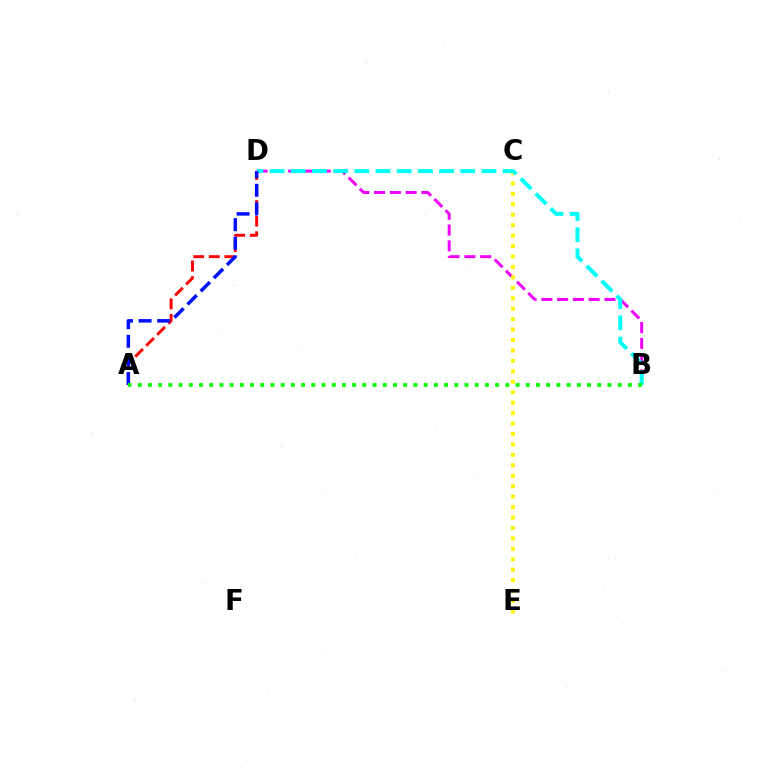{('B', 'D'): [{'color': '#ee00ff', 'line_style': 'dashed', 'thickness': 2.14}, {'color': '#00fff6', 'line_style': 'dashed', 'thickness': 2.88}], ('C', 'E'): [{'color': '#fcf500', 'line_style': 'dotted', 'thickness': 2.84}], ('A', 'D'): [{'color': '#ff0000', 'line_style': 'dashed', 'thickness': 2.12}, {'color': '#0010ff', 'line_style': 'dashed', 'thickness': 2.53}], ('A', 'B'): [{'color': '#08ff00', 'line_style': 'dotted', 'thickness': 2.77}]}